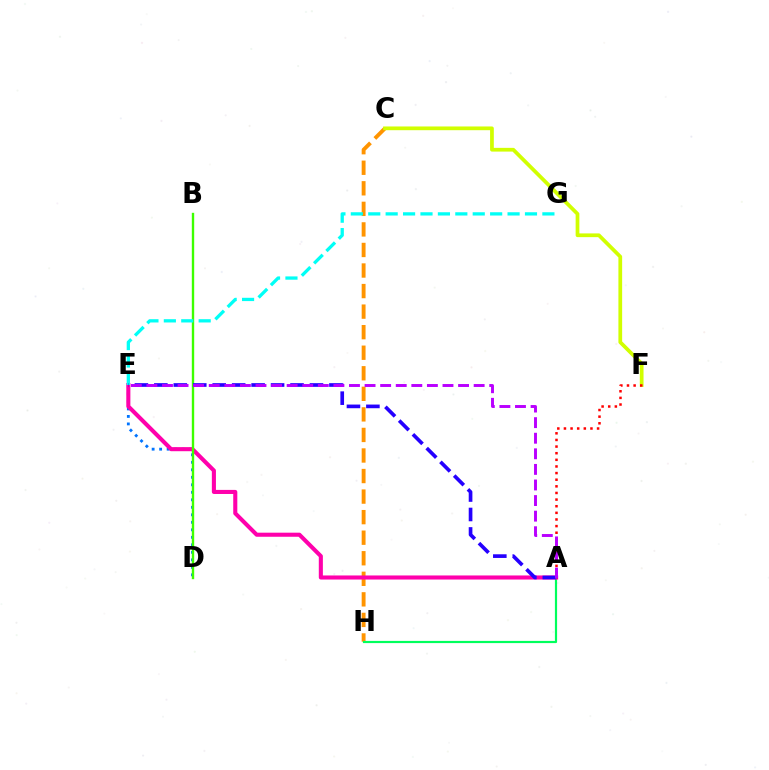{('C', 'H'): [{'color': '#ff9400', 'line_style': 'dashed', 'thickness': 2.79}], ('C', 'F'): [{'color': '#d1ff00', 'line_style': 'solid', 'thickness': 2.69}], ('A', 'H'): [{'color': '#00ff5c', 'line_style': 'solid', 'thickness': 1.58}], ('D', 'E'): [{'color': '#0074ff', 'line_style': 'dotted', 'thickness': 2.04}], ('A', 'E'): [{'color': '#ff00ac', 'line_style': 'solid', 'thickness': 2.94}, {'color': '#2500ff', 'line_style': 'dashed', 'thickness': 2.64}, {'color': '#b900ff', 'line_style': 'dashed', 'thickness': 2.12}], ('B', 'D'): [{'color': '#3dff00', 'line_style': 'solid', 'thickness': 1.71}], ('E', 'G'): [{'color': '#00fff6', 'line_style': 'dashed', 'thickness': 2.37}], ('A', 'F'): [{'color': '#ff0000', 'line_style': 'dotted', 'thickness': 1.8}]}